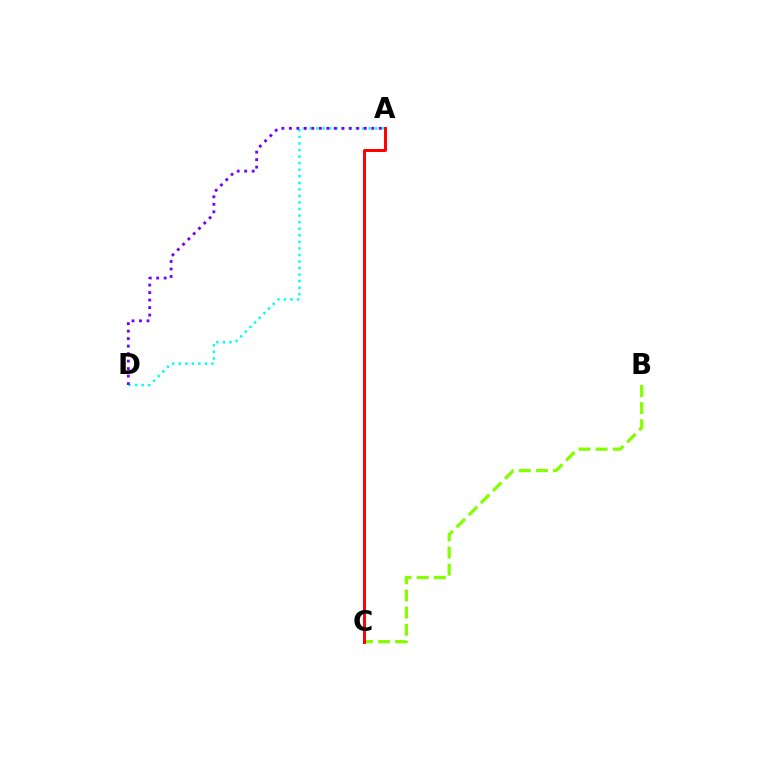{('A', 'D'): [{'color': '#00fff6', 'line_style': 'dotted', 'thickness': 1.78}, {'color': '#7200ff', 'line_style': 'dotted', 'thickness': 2.04}], ('B', 'C'): [{'color': '#84ff00', 'line_style': 'dashed', 'thickness': 2.33}], ('A', 'C'): [{'color': '#ff0000', 'line_style': 'solid', 'thickness': 2.14}]}